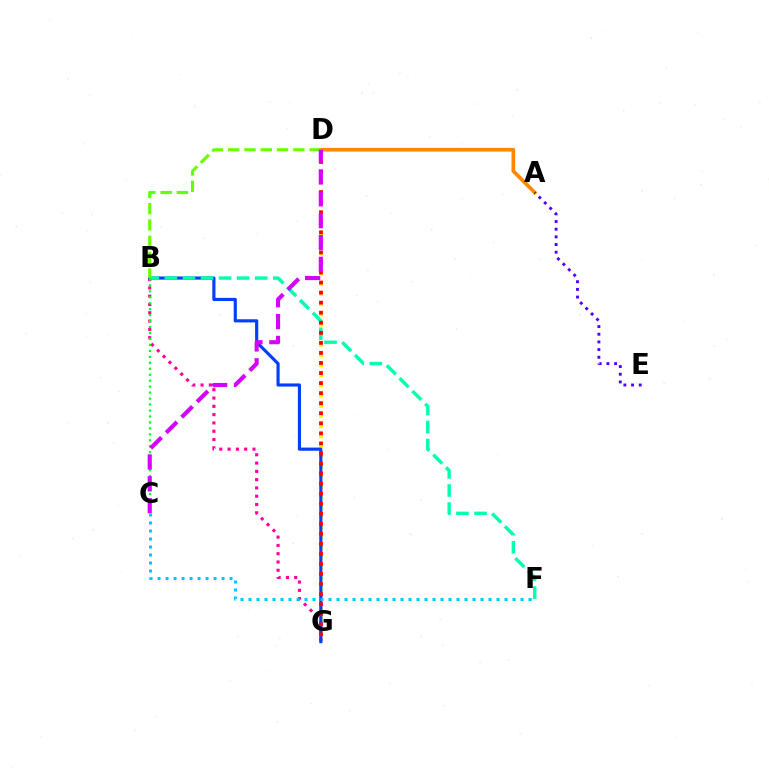{('D', 'G'): [{'color': '#eeff00', 'line_style': 'dotted', 'thickness': 2.76}, {'color': '#ff0000', 'line_style': 'dotted', 'thickness': 2.73}], ('B', 'G'): [{'color': '#ff00a0', 'line_style': 'dotted', 'thickness': 2.25}, {'color': '#003fff', 'line_style': 'solid', 'thickness': 2.26}], ('A', 'D'): [{'color': '#ff8800', 'line_style': 'solid', 'thickness': 2.66}], ('B', 'F'): [{'color': '#00ffaf', 'line_style': 'dashed', 'thickness': 2.45}], ('B', 'D'): [{'color': '#66ff00', 'line_style': 'dashed', 'thickness': 2.21}], ('B', 'C'): [{'color': '#00ff27', 'line_style': 'dotted', 'thickness': 1.62}], ('C', 'D'): [{'color': '#d600ff', 'line_style': 'dashed', 'thickness': 2.97}], ('C', 'F'): [{'color': '#00c7ff', 'line_style': 'dotted', 'thickness': 2.17}], ('A', 'E'): [{'color': '#4f00ff', 'line_style': 'dotted', 'thickness': 2.08}]}